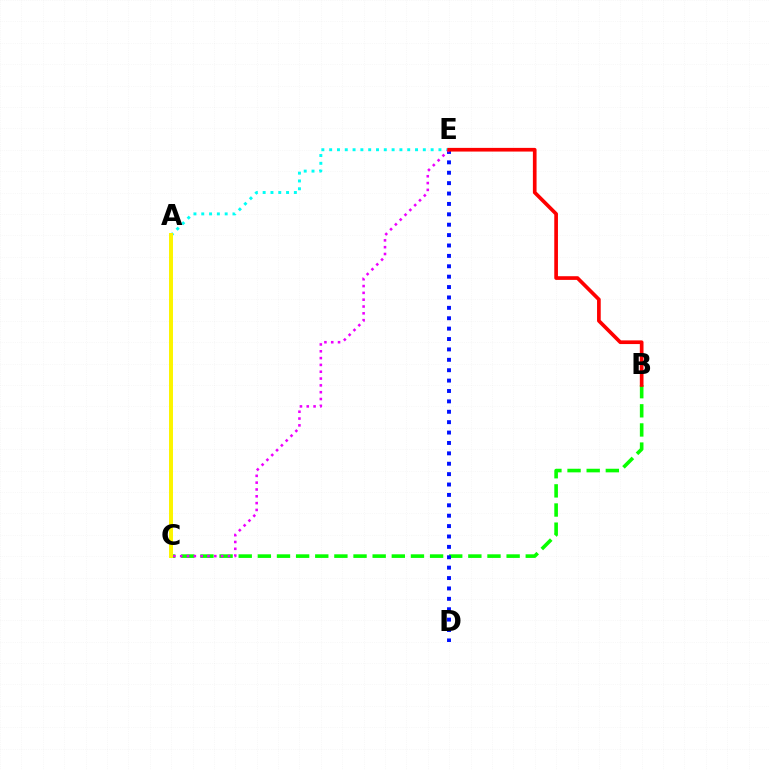{('A', 'E'): [{'color': '#00fff6', 'line_style': 'dotted', 'thickness': 2.12}], ('B', 'C'): [{'color': '#08ff00', 'line_style': 'dashed', 'thickness': 2.6}], ('A', 'C'): [{'color': '#fcf500', 'line_style': 'solid', 'thickness': 2.86}], ('D', 'E'): [{'color': '#0010ff', 'line_style': 'dotted', 'thickness': 2.82}], ('C', 'E'): [{'color': '#ee00ff', 'line_style': 'dotted', 'thickness': 1.85}], ('B', 'E'): [{'color': '#ff0000', 'line_style': 'solid', 'thickness': 2.65}]}